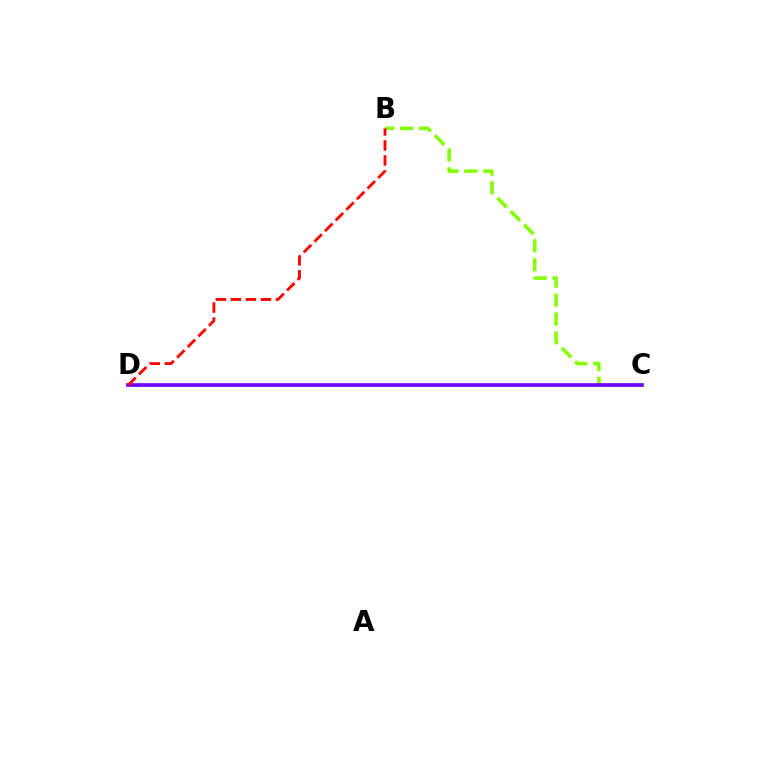{('B', 'C'): [{'color': '#84ff00', 'line_style': 'dashed', 'thickness': 2.57}], ('C', 'D'): [{'color': '#00fff6', 'line_style': 'dotted', 'thickness': 2.17}, {'color': '#7200ff', 'line_style': 'solid', 'thickness': 2.64}], ('B', 'D'): [{'color': '#ff0000', 'line_style': 'dashed', 'thickness': 2.04}]}